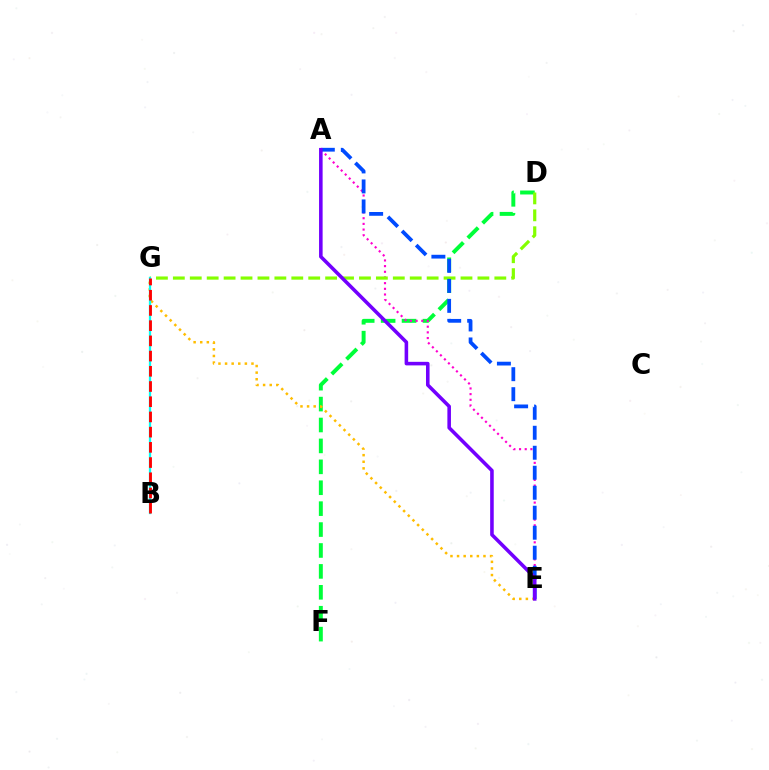{('D', 'F'): [{'color': '#00ff39', 'line_style': 'dashed', 'thickness': 2.84}], ('A', 'E'): [{'color': '#ff00cf', 'line_style': 'dotted', 'thickness': 1.54}, {'color': '#004bff', 'line_style': 'dashed', 'thickness': 2.72}, {'color': '#7200ff', 'line_style': 'solid', 'thickness': 2.57}], ('D', 'G'): [{'color': '#84ff00', 'line_style': 'dashed', 'thickness': 2.3}], ('E', 'G'): [{'color': '#ffbd00', 'line_style': 'dotted', 'thickness': 1.79}], ('B', 'G'): [{'color': '#00fff6', 'line_style': 'solid', 'thickness': 1.64}, {'color': '#ff0000', 'line_style': 'dashed', 'thickness': 2.07}]}